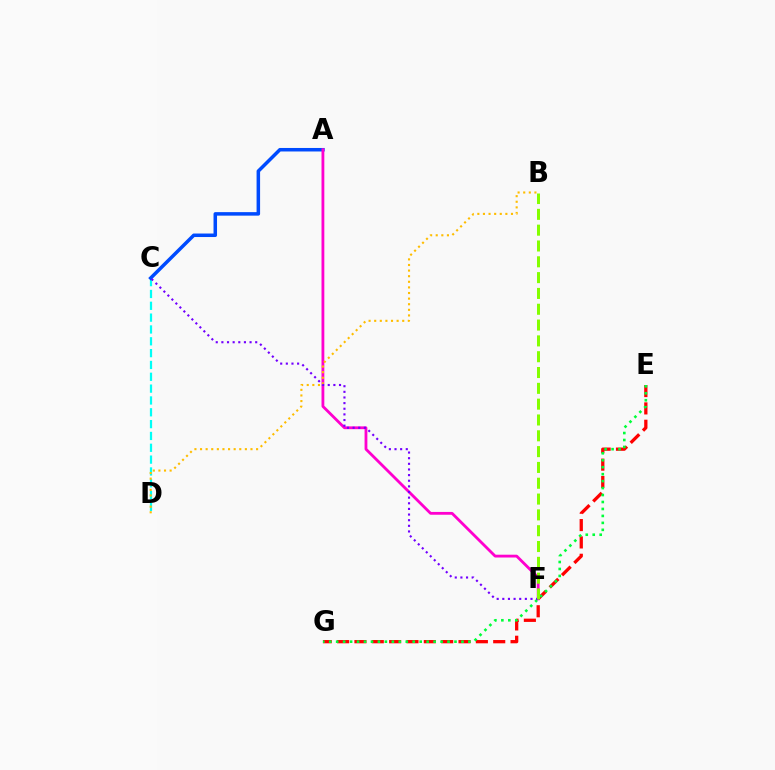{('C', 'D'): [{'color': '#00fff6', 'line_style': 'dashed', 'thickness': 1.61}], ('E', 'G'): [{'color': '#ff0000', 'line_style': 'dashed', 'thickness': 2.36}, {'color': '#00ff39', 'line_style': 'dotted', 'thickness': 1.89}], ('A', 'C'): [{'color': '#004bff', 'line_style': 'solid', 'thickness': 2.53}], ('A', 'F'): [{'color': '#ff00cf', 'line_style': 'solid', 'thickness': 2.02}], ('B', 'D'): [{'color': '#ffbd00', 'line_style': 'dotted', 'thickness': 1.52}], ('C', 'F'): [{'color': '#7200ff', 'line_style': 'dotted', 'thickness': 1.53}], ('B', 'F'): [{'color': '#84ff00', 'line_style': 'dashed', 'thickness': 2.15}]}